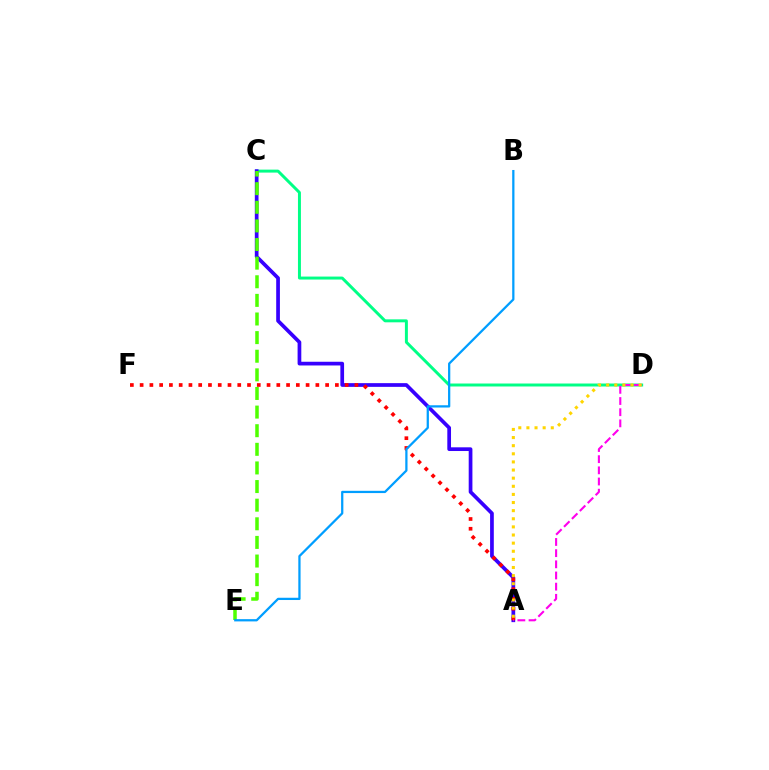{('C', 'D'): [{'color': '#00ff86', 'line_style': 'solid', 'thickness': 2.13}], ('A', 'C'): [{'color': '#3700ff', 'line_style': 'solid', 'thickness': 2.67}], ('A', 'F'): [{'color': '#ff0000', 'line_style': 'dotted', 'thickness': 2.65}], ('C', 'E'): [{'color': '#4fff00', 'line_style': 'dashed', 'thickness': 2.53}], ('A', 'D'): [{'color': '#ff00ed', 'line_style': 'dashed', 'thickness': 1.52}, {'color': '#ffd500', 'line_style': 'dotted', 'thickness': 2.21}], ('B', 'E'): [{'color': '#009eff', 'line_style': 'solid', 'thickness': 1.63}]}